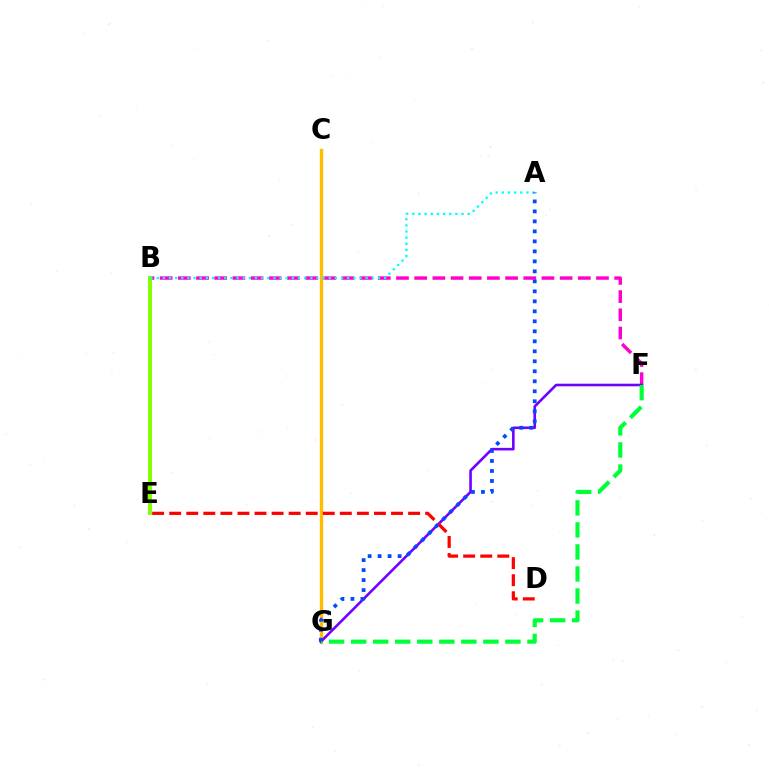{('C', 'G'): [{'color': '#ffbd00', 'line_style': 'solid', 'thickness': 2.4}], ('B', 'F'): [{'color': '#ff00cf', 'line_style': 'dashed', 'thickness': 2.47}], ('B', 'E'): [{'color': '#84ff00', 'line_style': 'solid', 'thickness': 2.85}], ('A', 'B'): [{'color': '#00fff6', 'line_style': 'dotted', 'thickness': 1.67}], ('F', 'G'): [{'color': '#7200ff', 'line_style': 'solid', 'thickness': 1.88}, {'color': '#00ff39', 'line_style': 'dashed', 'thickness': 2.99}], ('D', 'E'): [{'color': '#ff0000', 'line_style': 'dashed', 'thickness': 2.32}], ('A', 'G'): [{'color': '#004bff', 'line_style': 'dotted', 'thickness': 2.72}]}